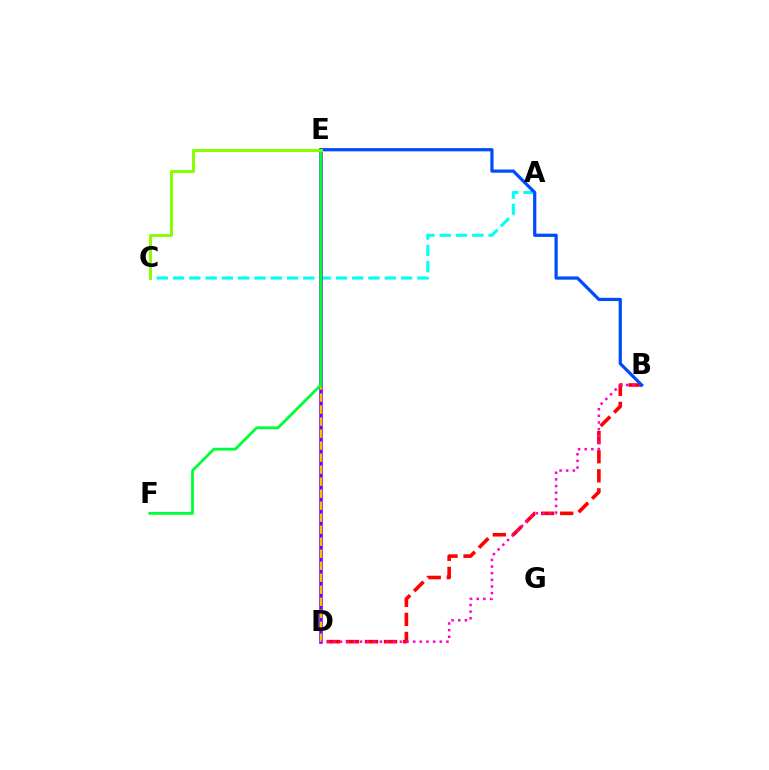{('A', 'C'): [{'color': '#00fff6', 'line_style': 'dashed', 'thickness': 2.21}], ('D', 'E'): [{'color': '#7200ff', 'line_style': 'solid', 'thickness': 2.57}, {'color': '#ffbd00', 'line_style': 'dashed', 'thickness': 1.63}], ('B', 'D'): [{'color': '#ff0000', 'line_style': 'dashed', 'thickness': 2.59}, {'color': '#ff00cf', 'line_style': 'dotted', 'thickness': 1.81}], ('E', 'F'): [{'color': '#00ff39', 'line_style': 'solid', 'thickness': 2.03}], ('B', 'E'): [{'color': '#004bff', 'line_style': 'solid', 'thickness': 2.32}], ('C', 'E'): [{'color': '#84ff00', 'line_style': 'solid', 'thickness': 2.15}]}